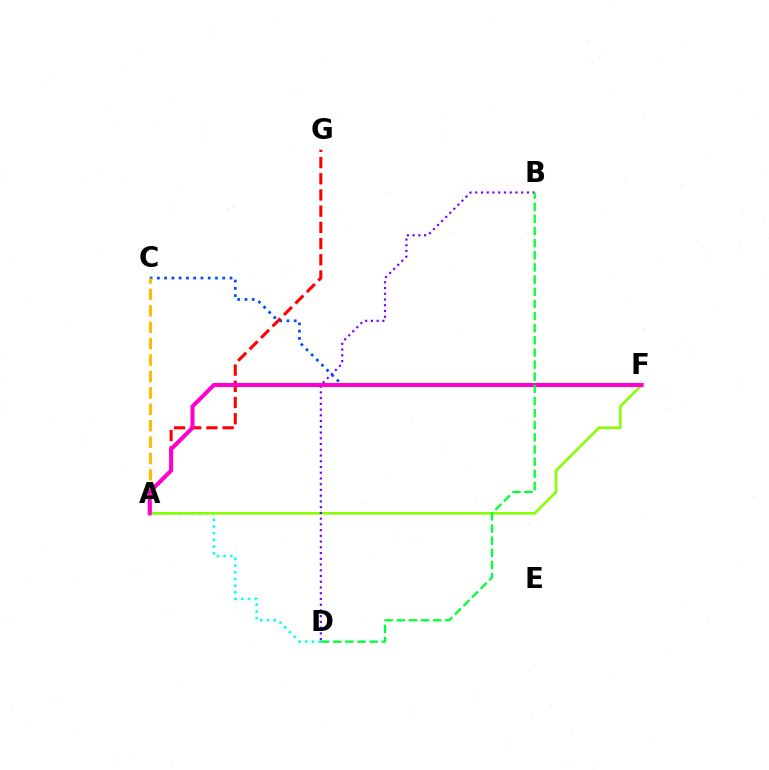{('A', 'D'): [{'color': '#00fff6', 'line_style': 'dotted', 'thickness': 1.83}], ('C', 'F'): [{'color': '#004bff', 'line_style': 'dotted', 'thickness': 1.97}], ('A', 'C'): [{'color': '#ffbd00', 'line_style': 'dashed', 'thickness': 2.23}], ('A', 'G'): [{'color': '#ff0000', 'line_style': 'dashed', 'thickness': 2.2}], ('A', 'F'): [{'color': '#84ff00', 'line_style': 'solid', 'thickness': 1.87}, {'color': '#ff00cf', 'line_style': 'solid', 'thickness': 2.92}], ('B', 'D'): [{'color': '#7200ff', 'line_style': 'dotted', 'thickness': 1.56}, {'color': '#00ff39', 'line_style': 'dashed', 'thickness': 1.65}]}